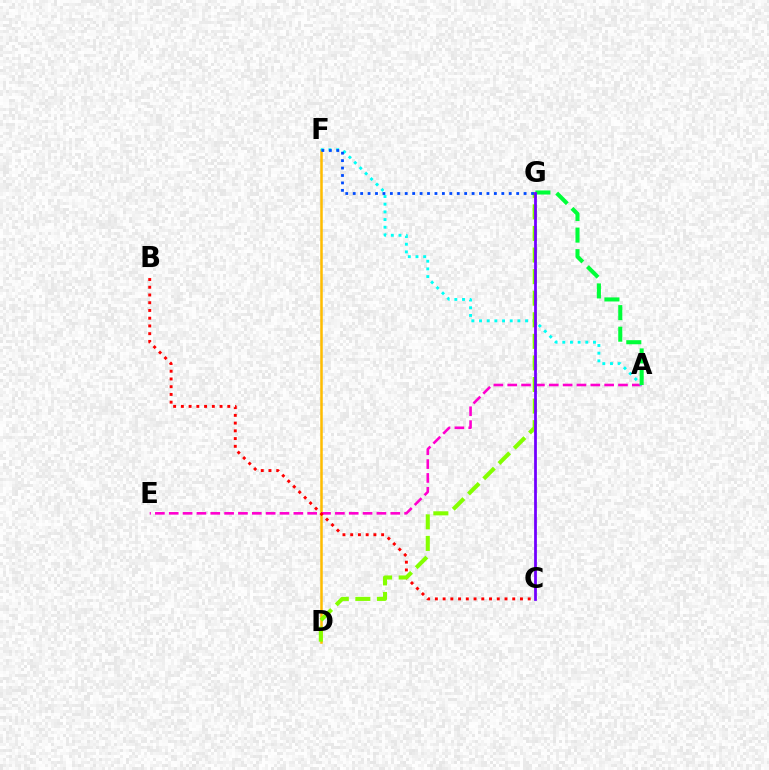{('D', 'F'): [{'color': '#ffbd00', 'line_style': 'solid', 'thickness': 1.81}], ('A', 'E'): [{'color': '#ff00cf', 'line_style': 'dashed', 'thickness': 1.88}], ('A', 'F'): [{'color': '#00fff6', 'line_style': 'dotted', 'thickness': 2.09}], ('B', 'C'): [{'color': '#ff0000', 'line_style': 'dotted', 'thickness': 2.1}], ('D', 'G'): [{'color': '#84ff00', 'line_style': 'dashed', 'thickness': 2.93}], ('A', 'G'): [{'color': '#00ff39', 'line_style': 'dashed', 'thickness': 2.93}], ('C', 'G'): [{'color': '#7200ff', 'line_style': 'solid', 'thickness': 1.99}], ('F', 'G'): [{'color': '#004bff', 'line_style': 'dotted', 'thickness': 2.02}]}